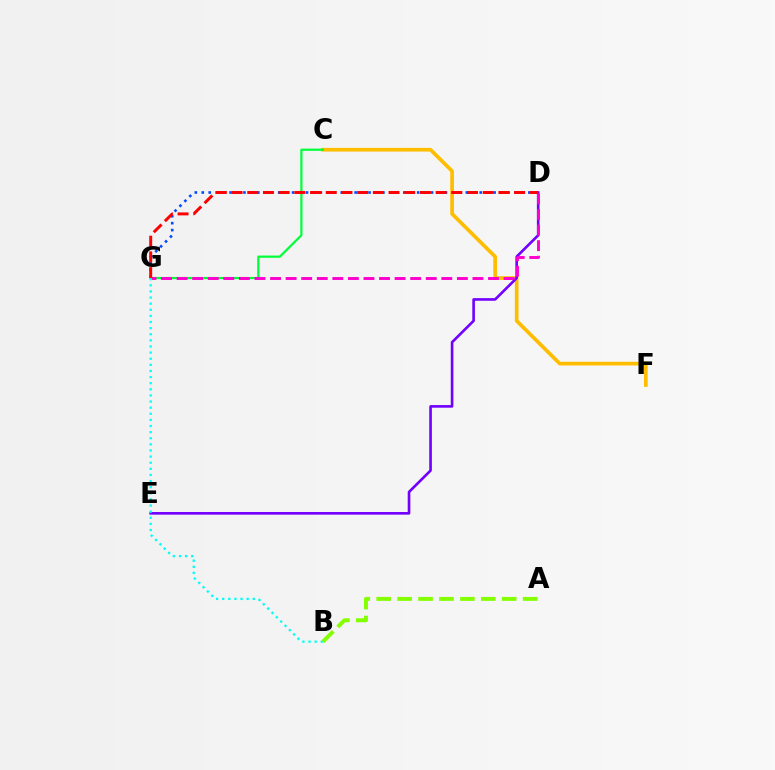{('C', 'F'): [{'color': '#ffbd00', 'line_style': 'solid', 'thickness': 2.65}], ('D', 'G'): [{'color': '#004bff', 'line_style': 'dotted', 'thickness': 1.89}, {'color': '#ff00cf', 'line_style': 'dashed', 'thickness': 2.12}, {'color': '#ff0000', 'line_style': 'dashed', 'thickness': 2.13}], ('D', 'E'): [{'color': '#7200ff', 'line_style': 'solid', 'thickness': 1.89}], ('C', 'G'): [{'color': '#00ff39', 'line_style': 'solid', 'thickness': 1.6}], ('B', 'G'): [{'color': '#00fff6', 'line_style': 'dotted', 'thickness': 1.66}], ('A', 'B'): [{'color': '#84ff00', 'line_style': 'dashed', 'thickness': 2.84}]}